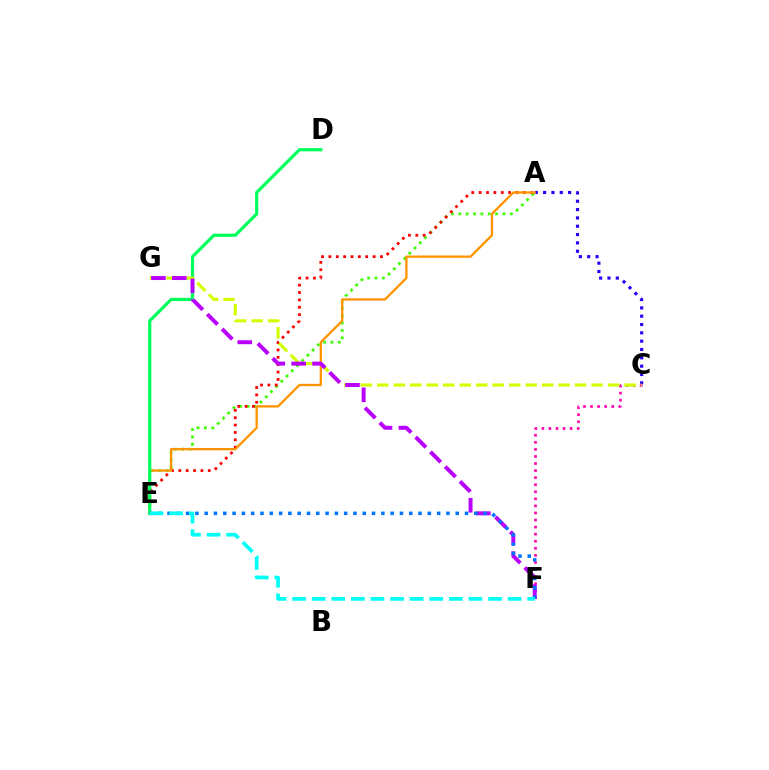{('A', 'E'): [{'color': '#3dff00', 'line_style': 'dotted', 'thickness': 2.0}, {'color': '#ff0000', 'line_style': 'dotted', 'thickness': 2.0}, {'color': '#ff9400', 'line_style': 'solid', 'thickness': 1.67}], ('A', 'C'): [{'color': '#2500ff', 'line_style': 'dotted', 'thickness': 2.26}], ('D', 'E'): [{'color': '#00ff5c', 'line_style': 'solid', 'thickness': 2.3}], ('C', 'F'): [{'color': '#ff00ac', 'line_style': 'dotted', 'thickness': 1.92}], ('C', 'G'): [{'color': '#d1ff00', 'line_style': 'dashed', 'thickness': 2.24}], ('F', 'G'): [{'color': '#b900ff', 'line_style': 'dashed', 'thickness': 2.84}], ('E', 'F'): [{'color': '#0074ff', 'line_style': 'dotted', 'thickness': 2.53}, {'color': '#00fff6', 'line_style': 'dashed', 'thickness': 2.66}]}